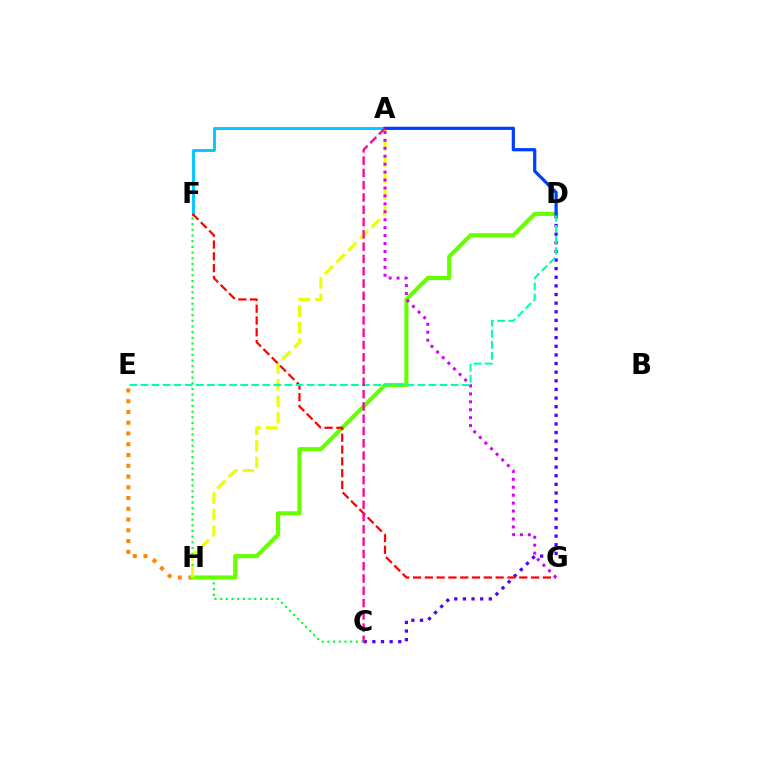{('E', 'H'): [{'color': '#ff8800', 'line_style': 'dotted', 'thickness': 2.92}], ('C', 'F'): [{'color': '#00ff27', 'line_style': 'dotted', 'thickness': 1.54}], ('D', 'H'): [{'color': '#66ff00', 'line_style': 'solid', 'thickness': 2.97}], ('A', 'F'): [{'color': '#00c7ff', 'line_style': 'solid', 'thickness': 2.07}], ('A', 'H'): [{'color': '#eeff00', 'line_style': 'dashed', 'thickness': 2.24}], ('C', 'D'): [{'color': '#4f00ff', 'line_style': 'dotted', 'thickness': 2.34}], ('F', 'G'): [{'color': '#ff0000', 'line_style': 'dashed', 'thickness': 1.6}], ('D', 'E'): [{'color': '#00ffaf', 'line_style': 'dashed', 'thickness': 1.5}], ('A', 'D'): [{'color': '#003fff', 'line_style': 'solid', 'thickness': 2.31}], ('A', 'C'): [{'color': '#ff00a0', 'line_style': 'dashed', 'thickness': 1.67}], ('A', 'G'): [{'color': '#d600ff', 'line_style': 'dotted', 'thickness': 2.16}]}